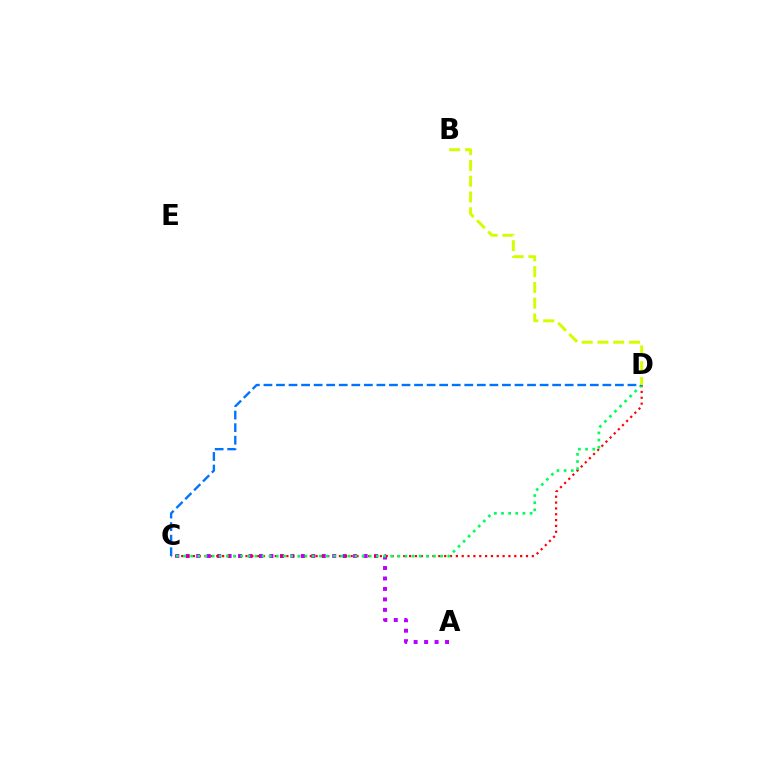{('A', 'C'): [{'color': '#b900ff', 'line_style': 'dotted', 'thickness': 2.84}], ('C', 'D'): [{'color': '#ff0000', 'line_style': 'dotted', 'thickness': 1.59}, {'color': '#00ff5c', 'line_style': 'dotted', 'thickness': 1.94}, {'color': '#0074ff', 'line_style': 'dashed', 'thickness': 1.71}], ('B', 'D'): [{'color': '#d1ff00', 'line_style': 'dashed', 'thickness': 2.14}]}